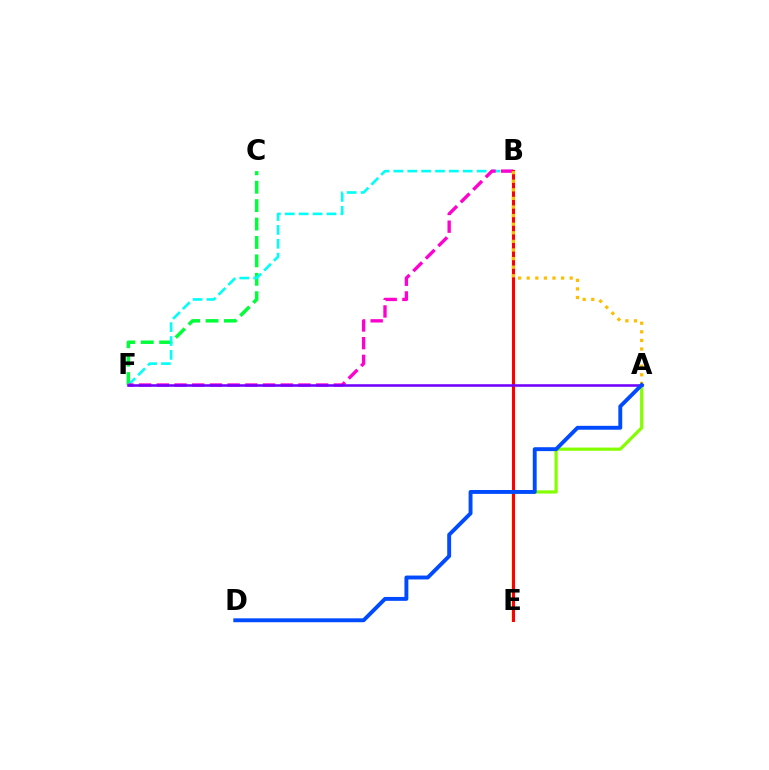{('C', 'F'): [{'color': '#00ff39', 'line_style': 'dashed', 'thickness': 2.5}], ('A', 'E'): [{'color': '#84ff00', 'line_style': 'solid', 'thickness': 2.31}], ('B', 'F'): [{'color': '#00fff6', 'line_style': 'dashed', 'thickness': 1.89}, {'color': '#ff00cf', 'line_style': 'dashed', 'thickness': 2.4}], ('B', 'E'): [{'color': '#ff0000', 'line_style': 'solid', 'thickness': 2.2}], ('A', 'B'): [{'color': '#ffbd00', 'line_style': 'dotted', 'thickness': 2.33}], ('A', 'F'): [{'color': '#7200ff', 'line_style': 'solid', 'thickness': 1.84}], ('A', 'D'): [{'color': '#004bff', 'line_style': 'solid', 'thickness': 2.8}]}